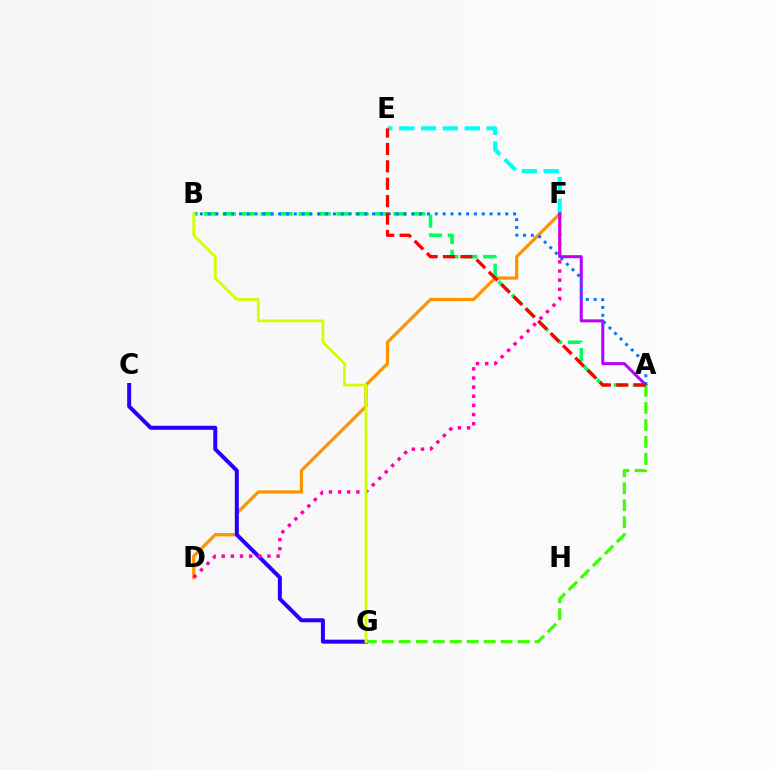{('D', 'F'): [{'color': '#ff9400', 'line_style': 'solid', 'thickness': 2.33}, {'color': '#ff00ac', 'line_style': 'dotted', 'thickness': 2.48}], ('A', 'B'): [{'color': '#00ff5c', 'line_style': 'dashed', 'thickness': 2.58}, {'color': '#0074ff', 'line_style': 'dotted', 'thickness': 2.13}], ('C', 'G'): [{'color': '#2500ff', 'line_style': 'solid', 'thickness': 2.88}], ('E', 'F'): [{'color': '#00fff6', 'line_style': 'dashed', 'thickness': 2.97}], ('A', 'F'): [{'color': '#b900ff', 'line_style': 'solid', 'thickness': 2.17}], ('A', 'G'): [{'color': '#3dff00', 'line_style': 'dashed', 'thickness': 2.31}], ('B', 'G'): [{'color': '#d1ff00', 'line_style': 'solid', 'thickness': 1.99}], ('A', 'E'): [{'color': '#ff0000', 'line_style': 'dashed', 'thickness': 2.36}]}